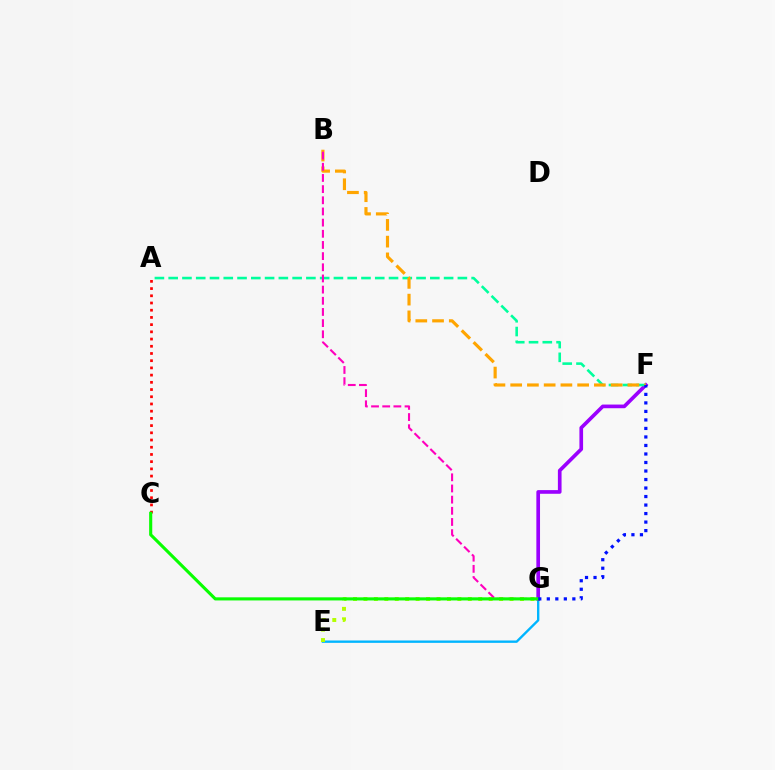{('E', 'G'): [{'color': '#00b5ff', 'line_style': 'solid', 'thickness': 1.7}, {'color': '#b3ff00', 'line_style': 'dotted', 'thickness': 2.84}], ('F', 'G'): [{'color': '#9b00ff', 'line_style': 'solid', 'thickness': 2.64}, {'color': '#0010ff', 'line_style': 'dotted', 'thickness': 2.31}], ('A', 'C'): [{'color': '#ff0000', 'line_style': 'dotted', 'thickness': 1.96}], ('A', 'F'): [{'color': '#00ff9d', 'line_style': 'dashed', 'thickness': 1.87}], ('B', 'F'): [{'color': '#ffa500', 'line_style': 'dashed', 'thickness': 2.27}], ('B', 'G'): [{'color': '#ff00bd', 'line_style': 'dashed', 'thickness': 1.52}], ('C', 'G'): [{'color': '#08ff00', 'line_style': 'solid', 'thickness': 2.24}]}